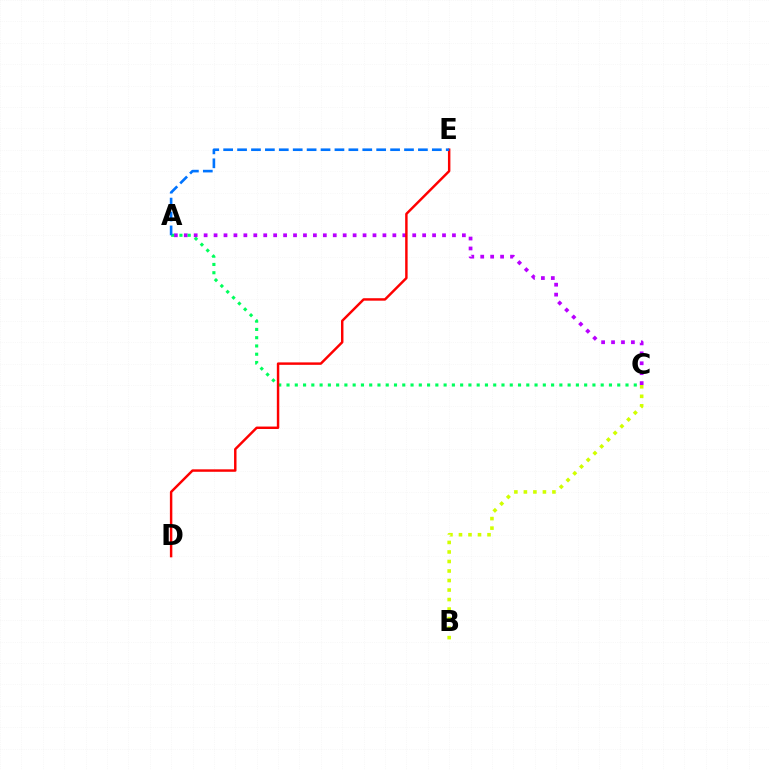{('A', 'C'): [{'color': '#b900ff', 'line_style': 'dotted', 'thickness': 2.7}, {'color': '#00ff5c', 'line_style': 'dotted', 'thickness': 2.25}], ('B', 'C'): [{'color': '#d1ff00', 'line_style': 'dotted', 'thickness': 2.59}], ('D', 'E'): [{'color': '#ff0000', 'line_style': 'solid', 'thickness': 1.77}], ('A', 'E'): [{'color': '#0074ff', 'line_style': 'dashed', 'thickness': 1.89}]}